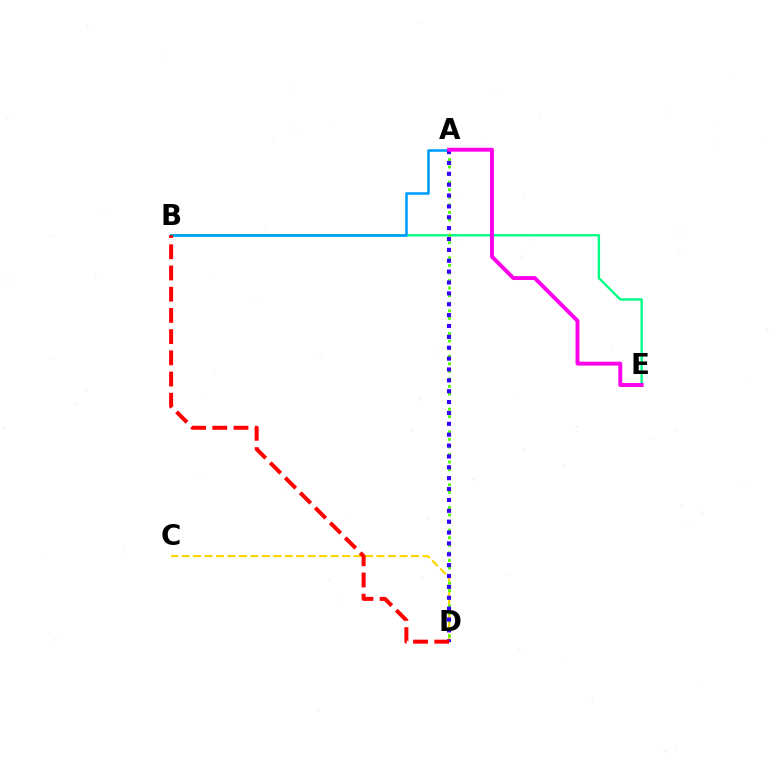{('B', 'E'): [{'color': '#00ff86', 'line_style': 'solid', 'thickness': 1.72}], ('A', 'B'): [{'color': '#009eff', 'line_style': 'solid', 'thickness': 1.88}], ('C', 'D'): [{'color': '#ffd500', 'line_style': 'dashed', 'thickness': 1.56}], ('A', 'D'): [{'color': '#4fff00', 'line_style': 'dotted', 'thickness': 2.06}, {'color': '#3700ff', 'line_style': 'dotted', 'thickness': 2.95}], ('B', 'D'): [{'color': '#ff0000', 'line_style': 'dashed', 'thickness': 2.88}], ('A', 'E'): [{'color': '#ff00ed', 'line_style': 'solid', 'thickness': 2.82}]}